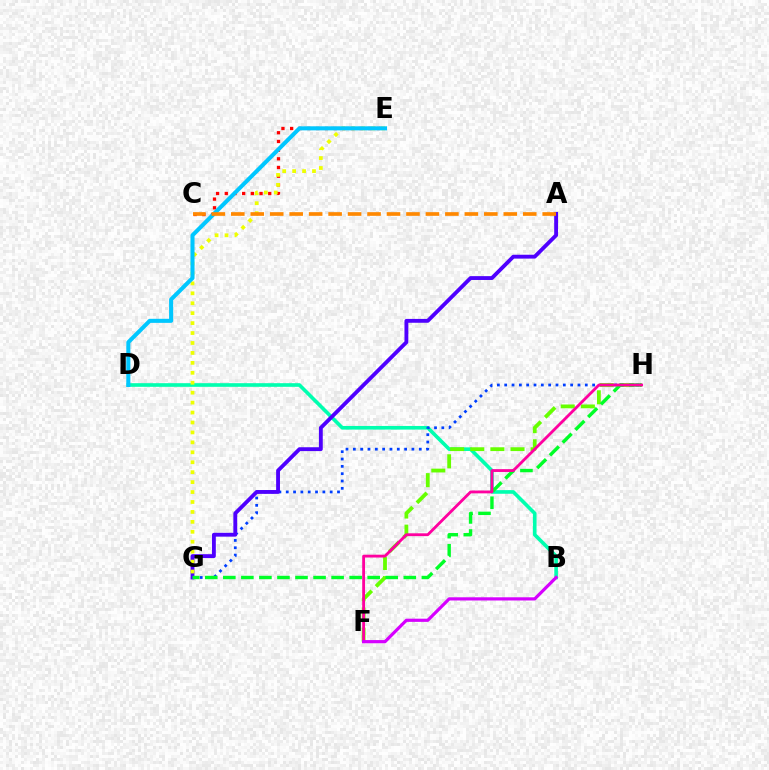{('B', 'D'): [{'color': '#00ffaf', 'line_style': 'solid', 'thickness': 2.61}], ('G', 'H'): [{'color': '#003fff', 'line_style': 'dotted', 'thickness': 1.99}, {'color': '#00ff27', 'line_style': 'dashed', 'thickness': 2.45}], ('C', 'E'): [{'color': '#ff0000', 'line_style': 'dotted', 'thickness': 2.36}], ('F', 'H'): [{'color': '#66ff00', 'line_style': 'dashed', 'thickness': 2.73}, {'color': '#ff00a0', 'line_style': 'solid', 'thickness': 2.03}], ('A', 'G'): [{'color': '#4f00ff', 'line_style': 'solid', 'thickness': 2.77}], ('E', 'G'): [{'color': '#eeff00', 'line_style': 'dotted', 'thickness': 2.7}], ('D', 'E'): [{'color': '#00c7ff', 'line_style': 'solid', 'thickness': 2.92}], ('A', 'C'): [{'color': '#ff8800', 'line_style': 'dashed', 'thickness': 2.64}], ('B', 'F'): [{'color': '#d600ff', 'line_style': 'solid', 'thickness': 2.3}]}